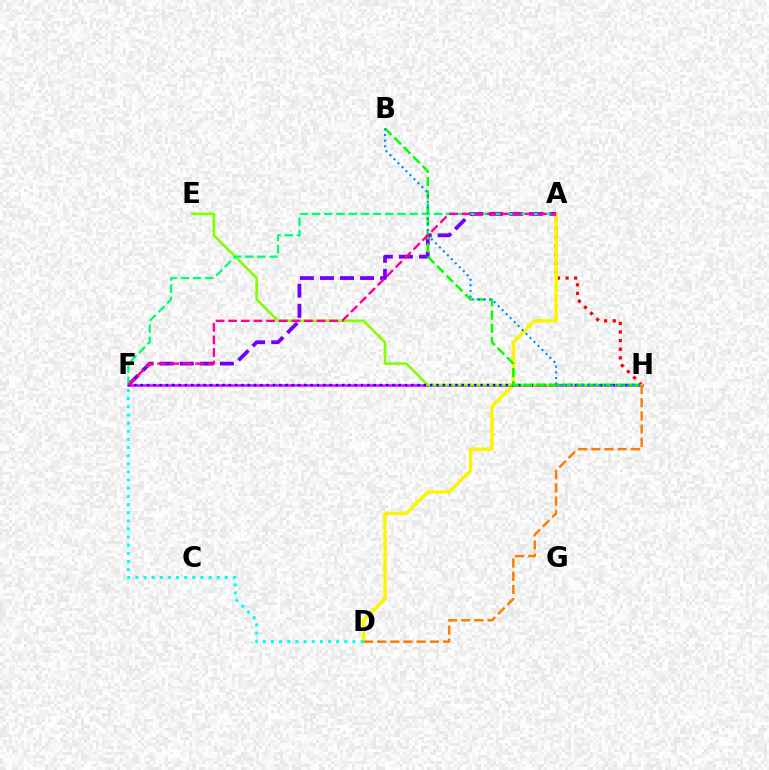{('A', 'H'): [{'color': '#ff0000', 'line_style': 'dotted', 'thickness': 2.34}], ('A', 'D'): [{'color': '#fcf500', 'line_style': 'solid', 'thickness': 2.46}], ('A', 'F'): [{'color': '#7200ff', 'line_style': 'dashed', 'thickness': 2.73}, {'color': '#00ff74', 'line_style': 'dashed', 'thickness': 1.66}, {'color': '#ff0094', 'line_style': 'dashed', 'thickness': 1.72}], ('F', 'H'): [{'color': '#ee00ff', 'line_style': 'solid', 'thickness': 1.86}, {'color': '#0010ff', 'line_style': 'dotted', 'thickness': 1.71}], ('E', 'H'): [{'color': '#84ff00', 'line_style': 'solid', 'thickness': 1.9}], ('D', 'H'): [{'color': '#ff7c00', 'line_style': 'dashed', 'thickness': 1.79}], ('B', 'H'): [{'color': '#08ff00', 'line_style': 'dashed', 'thickness': 1.8}, {'color': '#008cff', 'line_style': 'dotted', 'thickness': 1.53}], ('D', 'F'): [{'color': '#00fff6', 'line_style': 'dotted', 'thickness': 2.21}]}